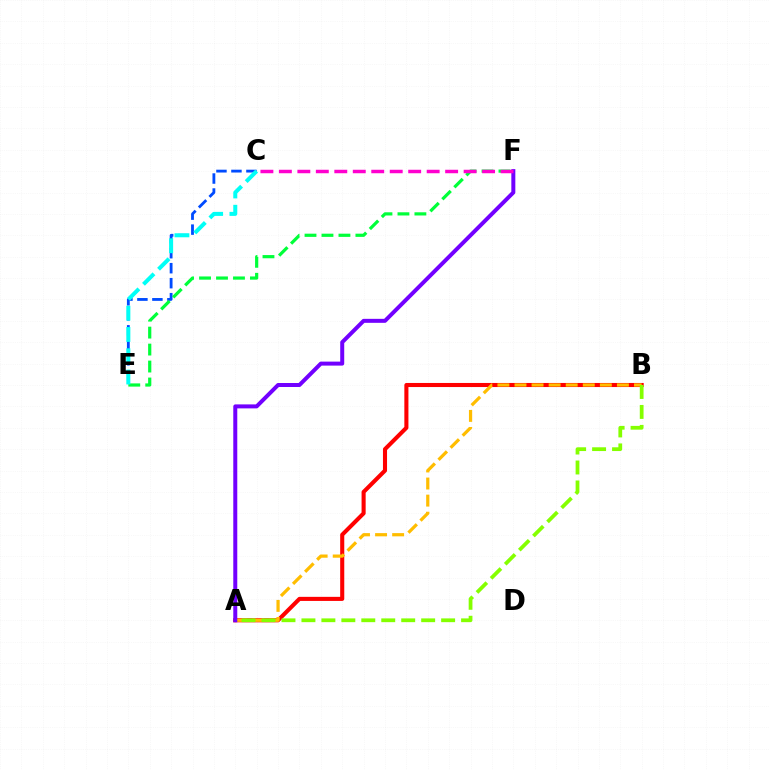{('A', 'B'): [{'color': '#ff0000', 'line_style': 'solid', 'thickness': 2.94}, {'color': '#ffbd00', 'line_style': 'dashed', 'thickness': 2.32}, {'color': '#84ff00', 'line_style': 'dashed', 'thickness': 2.71}], ('C', 'E'): [{'color': '#004bff', 'line_style': 'dashed', 'thickness': 2.04}, {'color': '#00fff6', 'line_style': 'dashed', 'thickness': 2.89}], ('E', 'F'): [{'color': '#00ff39', 'line_style': 'dashed', 'thickness': 2.3}], ('A', 'F'): [{'color': '#7200ff', 'line_style': 'solid', 'thickness': 2.87}], ('C', 'F'): [{'color': '#ff00cf', 'line_style': 'dashed', 'thickness': 2.51}]}